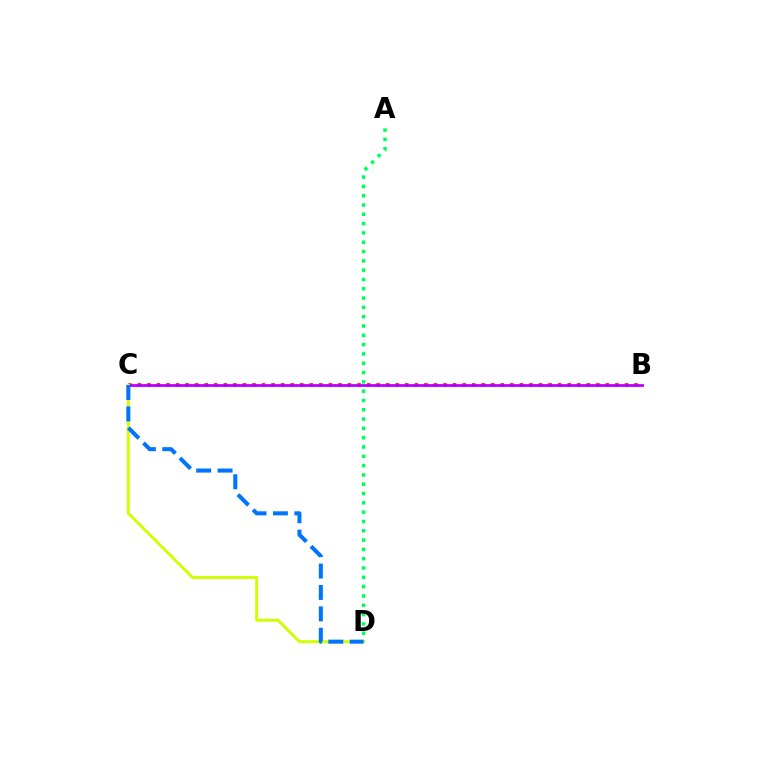{('A', 'D'): [{'color': '#00ff5c', 'line_style': 'dotted', 'thickness': 2.53}], ('B', 'C'): [{'color': '#ff0000', 'line_style': 'dotted', 'thickness': 2.6}, {'color': '#b900ff', 'line_style': 'solid', 'thickness': 2.01}], ('C', 'D'): [{'color': '#d1ff00', 'line_style': 'solid', 'thickness': 2.12}, {'color': '#0074ff', 'line_style': 'dashed', 'thickness': 2.91}]}